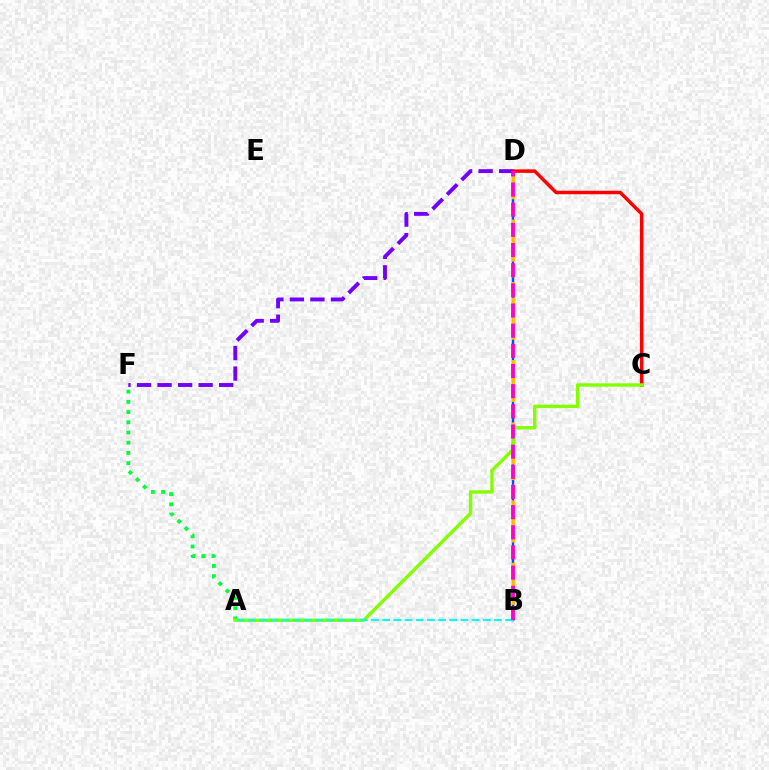{('A', 'F'): [{'color': '#00ff39', 'line_style': 'dotted', 'thickness': 2.77}], ('D', 'F'): [{'color': '#7200ff', 'line_style': 'dashed', 'thickness': 2.79}], ('B', 'D'): [{'color': '#004bff', 'line_style': 'solid', 'thickness': 1.75}, {'color': '#ffbd00', 'line_style': 'dashed', 'thickness': 2.12}, {'color': '#ff00cf', 'line_style': 'dashed', 'thickness': 2.74}], ('C', 'D'): [{'color': '#ff0000', 'line_style': 'solid', 'thickness': 2.52}], ('A', 'C'): [{'color': '#84ff00', 'line_style': 'solid', 'thickness': 2.44}], ('A', 'B'): [{'color': '#00fff6', 'line_style': 'dashed', 'thickness': 1.52}]}